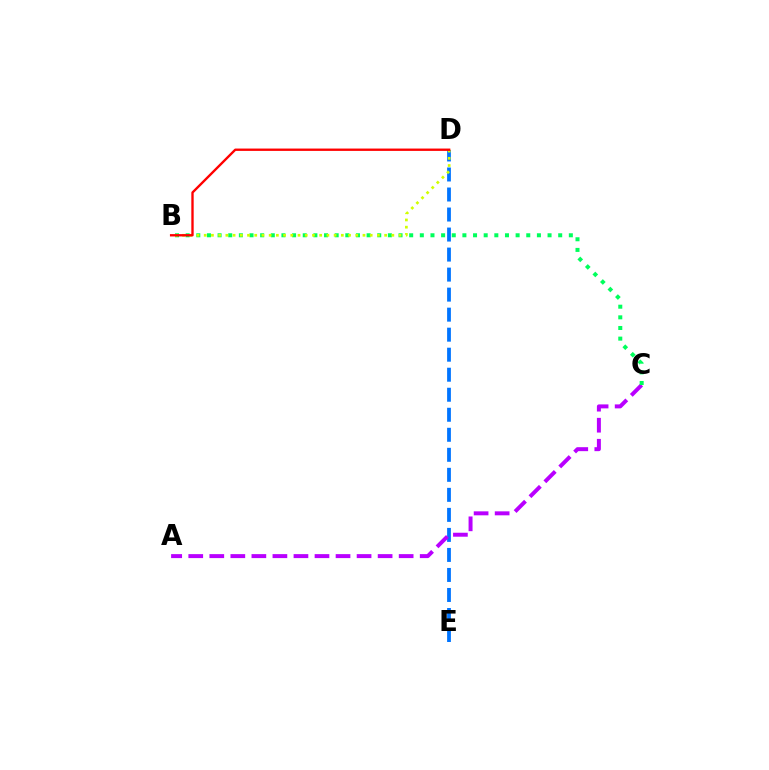{('D', 'E'): [{'color': '#0074ff', 'line_style': 'dashed', 'thickness': 2.72}], ('A', 'C'): [{'color': '#b900ff', 'line_style': 'dashed', 'thickness': 2.86}], ('B', 'C'): [{'color': '#00ff5c', 'line_style': 'dotted', 'thickness': 2.89}], ('B', 'D'): [{'color': '#d1ff00', 'line_style': 'dotted', 'thickness': 1.96}, {'color': '#ff0000', 'line_style': 'solid', 'thickness': 1.69}]}